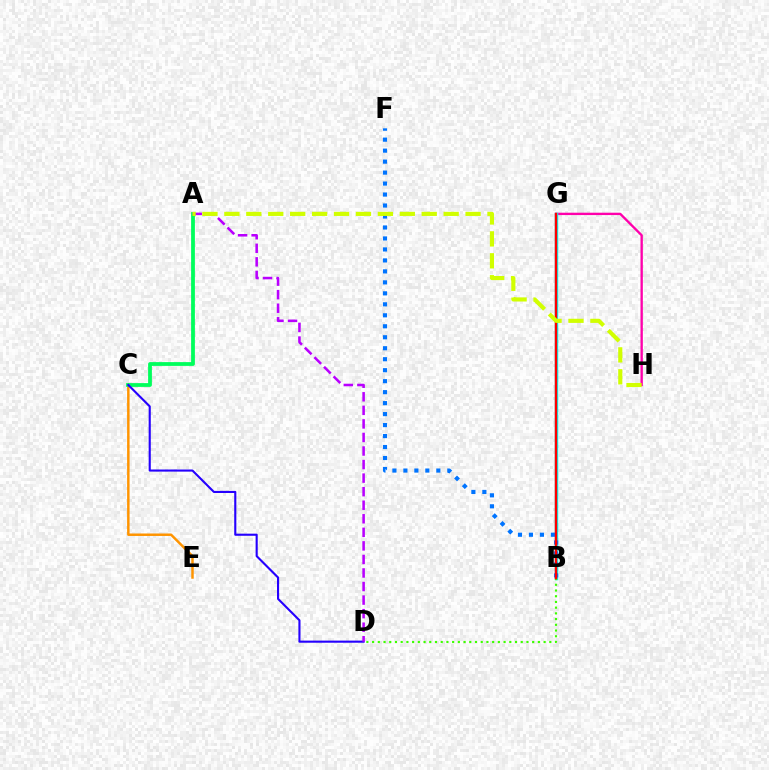{('C', 'E'): [{'color': '#ff9400', 'line_style': 'solid', 'thickness': 1.78}], ('G', 'H'): [{'color': '#ff00ac', 'line_style': 'solid', 'thickness': 1.69}], ('B', 'G'): [{'color': '#00fff6', 'line_style': 'solid', 'thickness': 2.49}, {'color': '#ff0000', 'line_style': 'solid', 'thickness': 1.76}], ('A', 'C'): [{'color': '#00ff5c', 'line_style': 'solid', 'thickness': 2.72}], ('C', 'D'): [{'color': '#2500ff', 'line_style': 'solid', 'thickness': 1.52}], ('B', 'D'): [{'color': '#3dff00', 'line_style': 'dotted', 'thickness': 1.55}], ('B', 'F'): [{'color': '#0074ff', 'line_style': 'dotted', 'thickness': 2.98}], ('A', 'D'): [{'color': '#b900ff', 'line_style': 'dashed', 'thickness': 1.84}], ('A', 'H'): [{'color': '#d1ff00', 'line_style': 'dashed', 'thickness': 2.98}]}